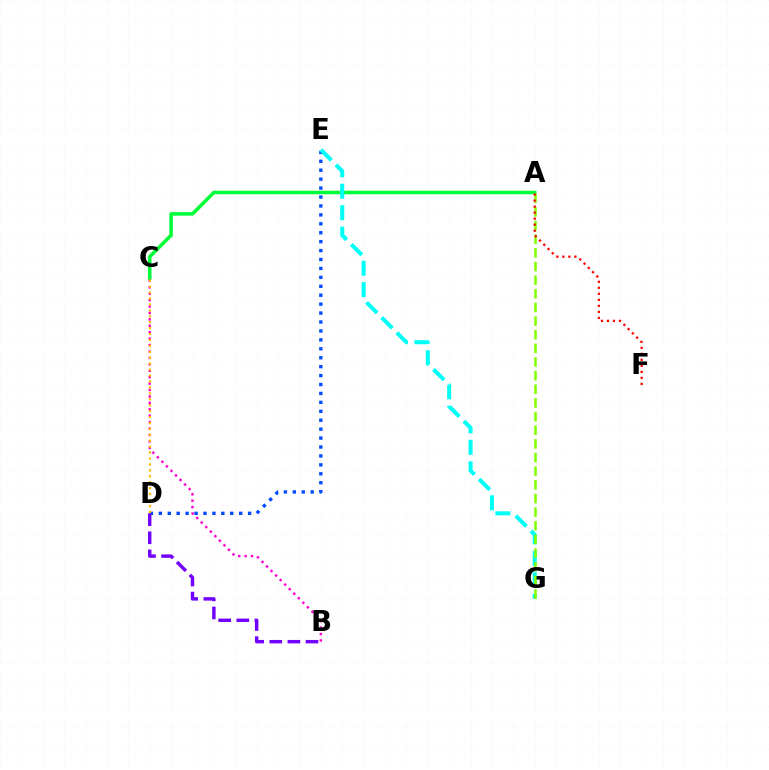{('A', 'C'): [{'color': '#00ff39', 'line_style': 'solid', 'thickness': 2.55}], ('D', 'E'): [{'color': '#004bff', 'line_style': 'dotted', 'thickness': 2.43}], ('E', 'G'): [{'color': '#00fff6', 'line_style': 'dashed', 'thickness': 2.91}], ('A', 'G'): [{'color': '#84ff00', 'line_style': 'dashed', 'thickness': 1.85}], ('B', 'C'): [{'color': '#ff00cf', 'line_style': 'dotted', 'thickness': 1.74}], ('A', 'F'): [{'color': '#ff0000', 'line_style': 'dotted', 'thickness': 1.63}], ('C', 'D'): [{'color': '#ffbd00', 'line_style': 'dotted', 'thickness': 1.61}], ('B', 'D'): [{'color': '#7200ff', 'line_style': 'dashed', 'thickness': 2.46}]}